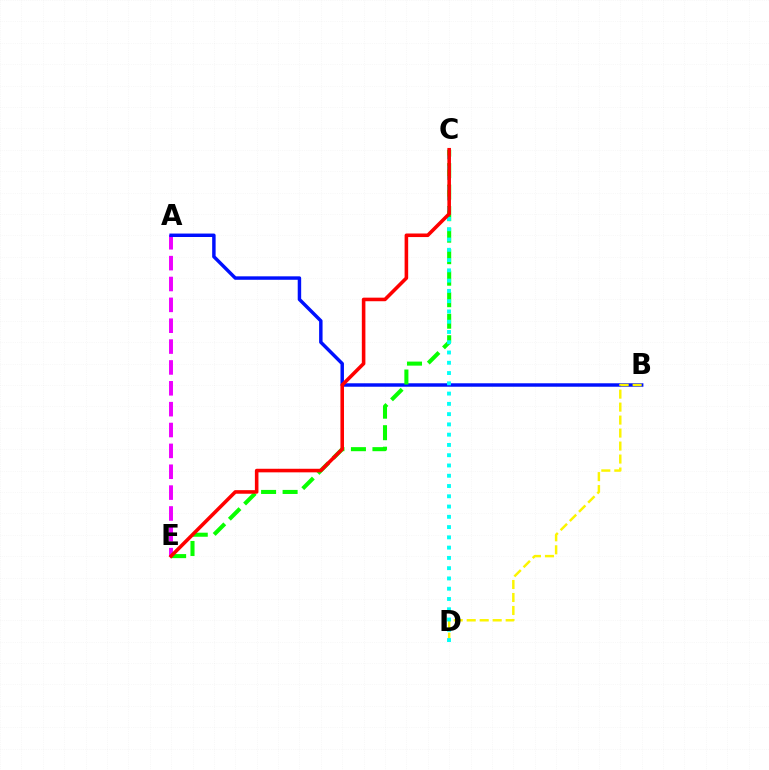{('A', 'E'): [{'color': '#ee00ff', 'line_style': 'dashed', 'thickness': 2.83}], ('A', 'B'): [{'color': '#0010ff', 'line_style': 'solid', 'thickness': 2.49}], ('C', 'E'): [{'color': '#08ff00', 'line_style': 'dashed', 'thickness': 2.92}, {'color': '#ff0000', 'line_style': 'solid', 'thickness': 2.57}], ('B', 'D'): [{'color': '#fcf500', 'line_style': 'dashed', 'thickness': 1.76}], ('C', 'D'): [{'color': '#00fff6', 'line_style': 'dotted', 'thickness': 2.79}]}